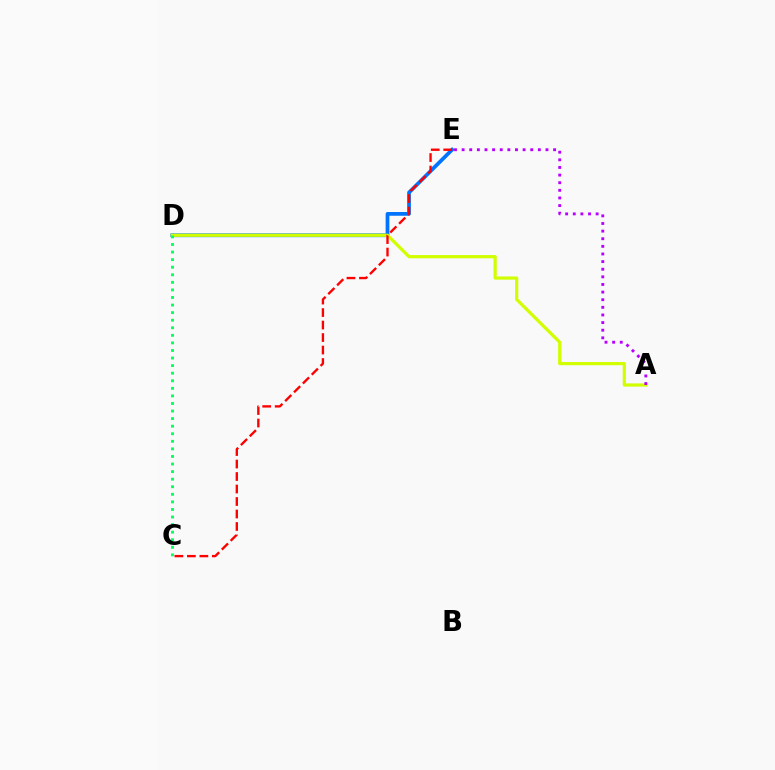{('D', 'E'): [{'color': '#0074ff', 'line_style': 'solid', 'thickness': 2.69}], ('A', 'D'): [{'color': '#d1ff00', 'line_style': 'solid', 'thickness': 2.31}], ('C', 'E'): [{'color': '#ff0000', 'line_style': 'dashed', 'thickness': 1.7}], ('A', 'E'): [{'color': '#b900ff', 'line_style': 'dotted', 'thickness': 2.07}], ('C', 'D'): [{'color': '#00ff5c', 'line_style': 'dotted', 'thickness': 2.06}]}